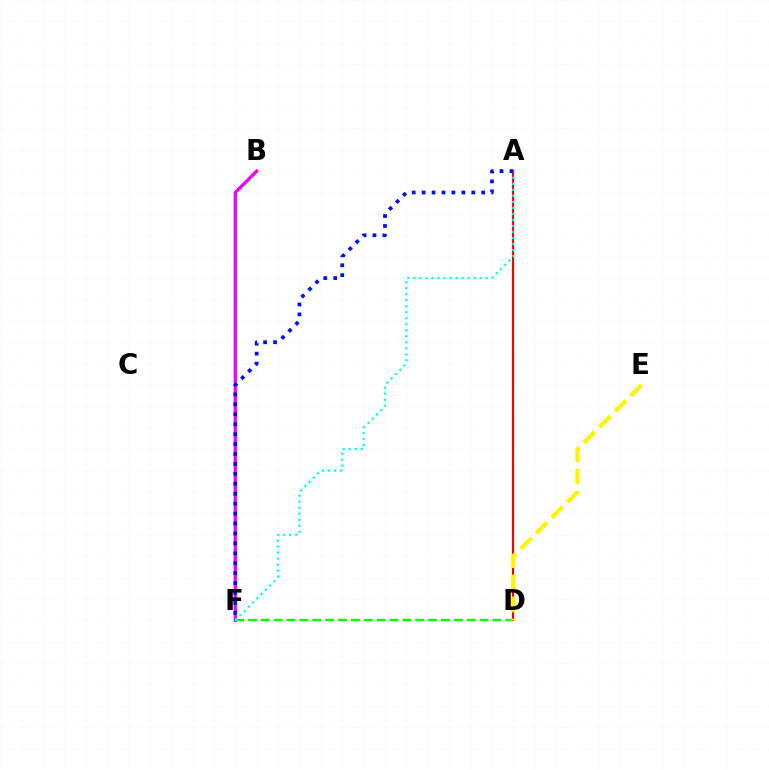{('B', 'F'): [{'color': '#ee00ff', 'line_style': 'solid', 'thickness': 2.34}], ('A', 'D'): [{'color': '#ff0000', 'line_style': 'solid', 'thickness': 1.54}], ('D', 'F'): [{'color': '#08ff00', 'line_style': 'dashed', 'thickness': 1.75}], ('D', 'E'): [{'color': '#fcf500', 'line_style': 'dashed', 'thickness': 3.0}], ('A', 'F'): [{'color': '#00fff6', 'line_style': 'dotted', 'thickness': 1.64}, {'color': '#0010ff', 'line_style': 'dotted', 'thickness': 2.7}]}